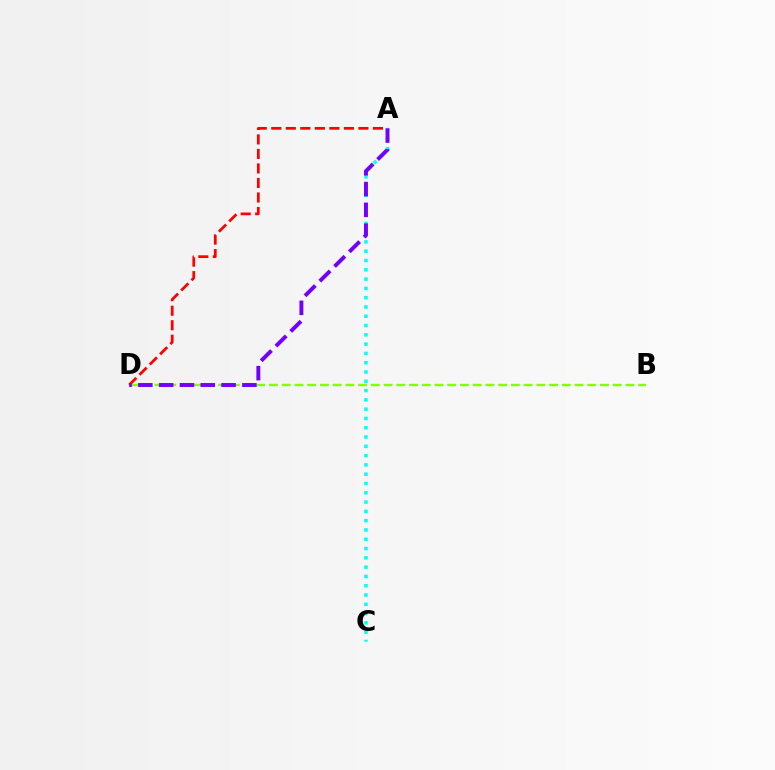{('A', 'D'): [{'color': '#ff0000', 'line_style': 'dashed', 'thickness': 1.97}, {'color': '#7200ff', 'line_style': 'dashed', 'thickness': 2.83}], ('B', 'D'): [{'color': '#84ff00', 'line_style': 'dashed', 'thickness': 1.73}], ('A', 'C'): [{'color': '#00fff6', 'line_style': 'dotted', 'thickness': 2.52}]}